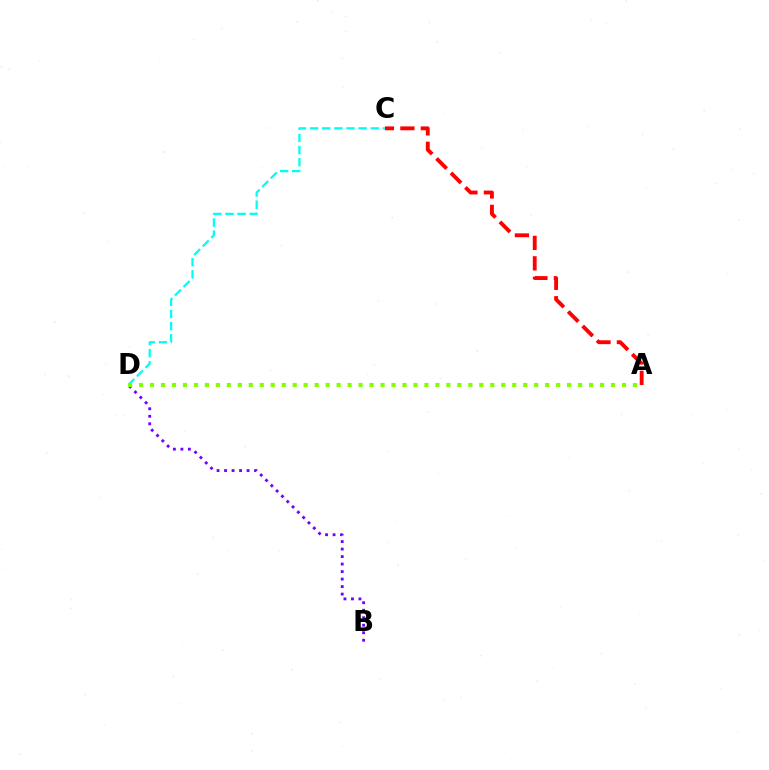{('B', 'D'): [{'color': '#7200ff', 'line_style': 'dotted', 'thickness': 2.04}], ('C', 'D'): [{'color': '#00fff6', 'line_style': 'dashed', 'thickness': 1.65}], ('A', 'C'): [{'color': '#ff0000', 'line_style': 'dashed', 'thickness': 2.78}], ('A', 'D'): [{'color': '#84ff00', 'line_style': 'dotted', 'thickness': 2.98}]}